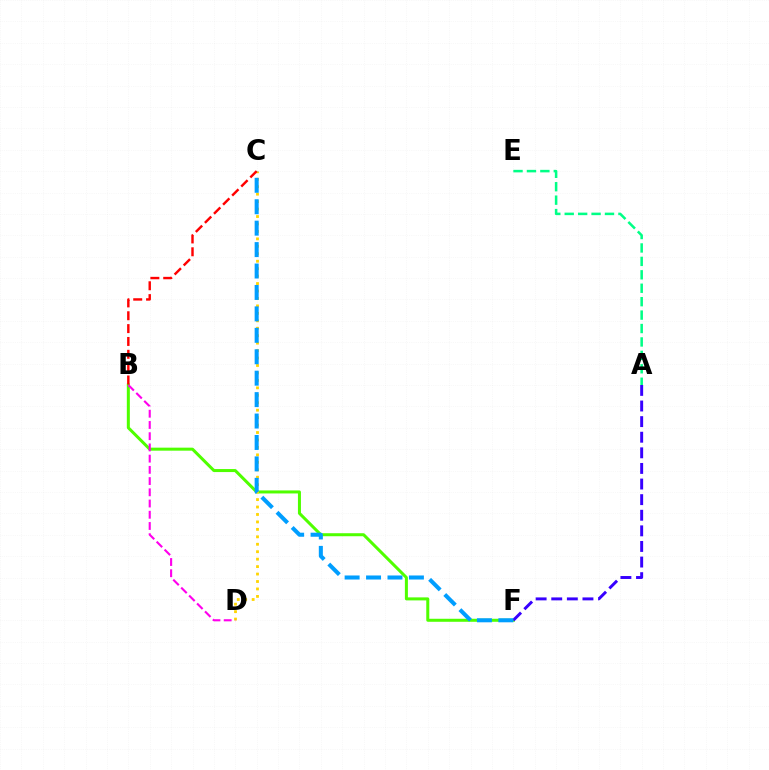{('B', 'F'): [{'color': '#4fff00', 'line_style': 'solid', 'thickness': 2.17}], ('C', 'D'): [{'color': '#ffd500', 'line_style': 'dotted', 'thickness': 2.02}], ('A', 'E'): [{'color': '#00ff86', 'line_style': 'dashed', 'thickness': 1.82}], ('B', 'D'): [{'color': '#ff00ed', 'line_style': 'dashed', 'thickness': 1.52}], ('A', 'F'): [{'color': '#3700ff', 'line_style': 'dashed', 'thickness': 2.12}], ('C', 'F'): [{'color': '#009eff', 'line_style': 'dashed', 'thickness': 2.91}], ('B', 'C'): [{'color': '#ff0000', 'line_style': 'dashed', 'thickness': 1.75}]}